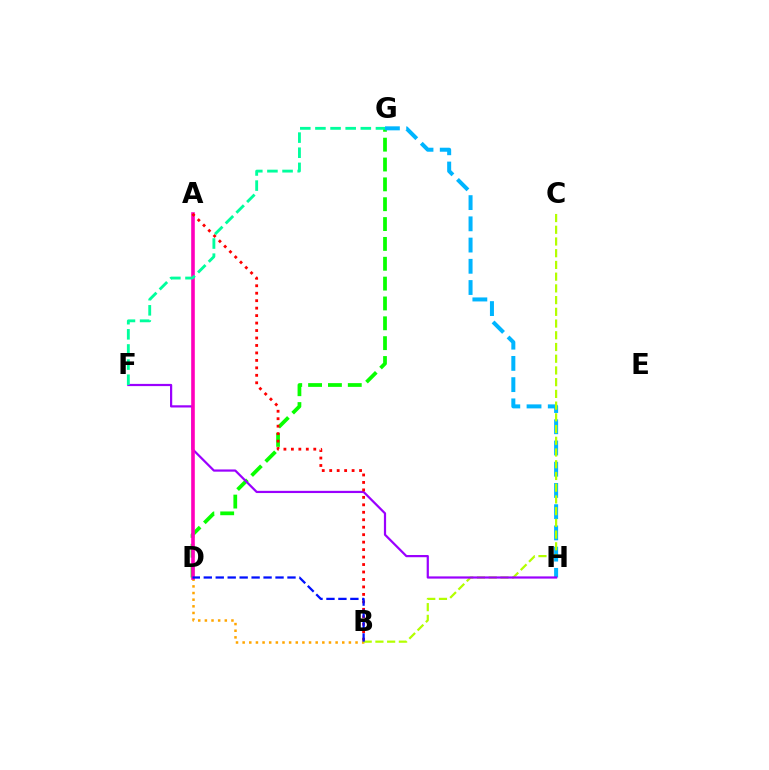{('D', 'G'): [{'color': '#08ff00', 'line_style': 'dashed', 'thickness': 2.7}], ('G', 'H'): [{'color': '#00b5ff', 'line_style': 'dashed', 'thickness': 2.88}], ('B', 'D'): [{'color': '#ffa500', 'line_style': 'dotted', 'thickness': 1.8}, {'color': '#0010ff', 'line_style': 'dashed', 'thickness': 1.62}], ('B', 'C'): [{'color': '#b3ff00', 'line_style': 'dashed', 'thickness': 1.59}], ('F', 'H'): [{'color': '#9b00ff', 'line_style': 'solid', 'thickness': 1.59}], ('A', 'D'): [{'color': '#ff00bd', 'line_style': 'solid', 'thickness': 2.6}], ('A', 'B'): [{'color': '#ff0000', 'line_style': 'dotted', 'thickness': 2.03}], ('F', 'G'): [{'color': '#00ff9d', 'line_style': 'dashed', 'thickness': 2.06}]}